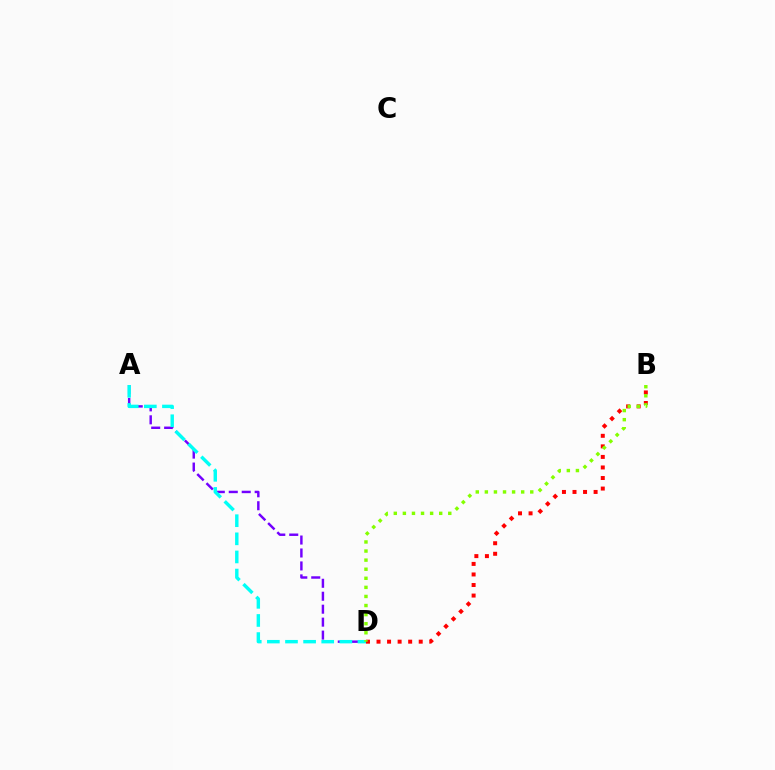{('B', 'D'): [{'color': '#ff0000', 'line_style': 'dotted', 'thickness': 2.87}, {'color': '#84ff00', 'line_style': 'dotted', 'thickness': 2.47}], ('A', 'D'): [{'color': '#7200ff', 'line_style': 'dashed', 'thickness': 1.76}, {'color': '#00fff6', 'line_style': 'dashed', 'thickness': 2.46}]}